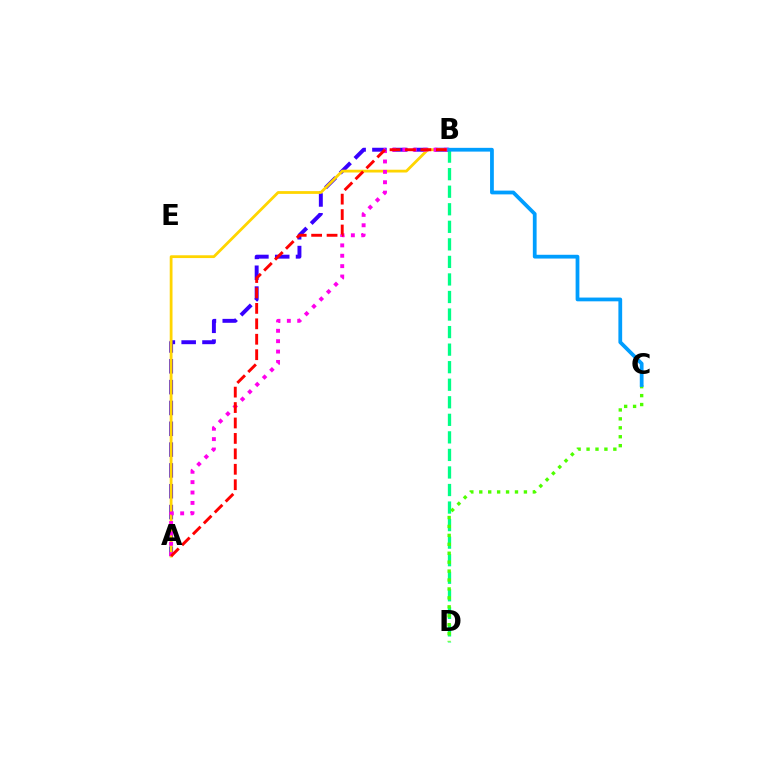{('A', 'B'): [{'color': '#3700ff', 'line_style': 'dashed', 'thickness': 2.83}, {'color': '#ffd500', 'line_style': 'solid', 'thickness': 2.0}, {'color': '#ff00ed', 'line_style': 'dotted', 'thickness': 2.82}, {'color': '#ff0000', 'line_style': 'dashed', 'thickness': 2.1}], ('B', 'D'): [{'color': '#00ff86', 'line_style': 'dashed', 'thickness': 2.38}], ('C', 'D'): [{'color': '#4fff00', 'line_style': 'dotted', 'thickness': 2.43}], ('B', 'C'): [{'color': '#009eff', 'line_style': 'solid', 'thickness': 2.71}]}